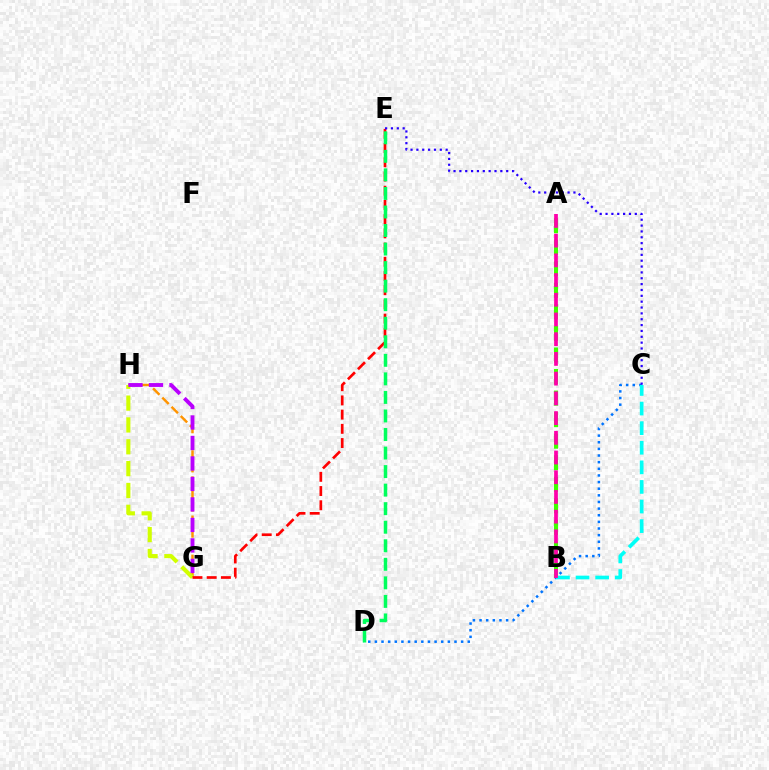{('C', 'D'): [{'color': '#0074ff', 'line_style': 'dotted', 'thickness': 1.8}], ('G', 'H'): [{'color': '#ff9400', 'line_style': 'dashed', 'thickness': 1.77}, {'color': '#d1ff00', 'line_style': 'dashed', 'thickness': 2.97}, {'color': '#b900ff', 'line_style': 'dashed', 'thickness': 2.78}], ('E', 'G'): [{'color': '#ff0000', 'line_style': 'dashed', 'thickness': 1.93}], ('C', 'E'): [{'color': '#2500ff', 'line_style': 'dotted', 'thickness': 1.59}], ('A', 'B'): [{'color': '#3dff00', 'line_style': 'dashed', 'thickness': 2.93}, {'color': '#ff00ac', 'line_style': 'dashed', 'thickness': 2.68}], ('D', 'E'): [{'color': '#00ff5c', 'line_style': 'dashed', 'thickness': 2.52}], ('B', 'C'): [{'color': '#00fff6', 'line_style': 'dashed', 'thickness': 2.66}]}